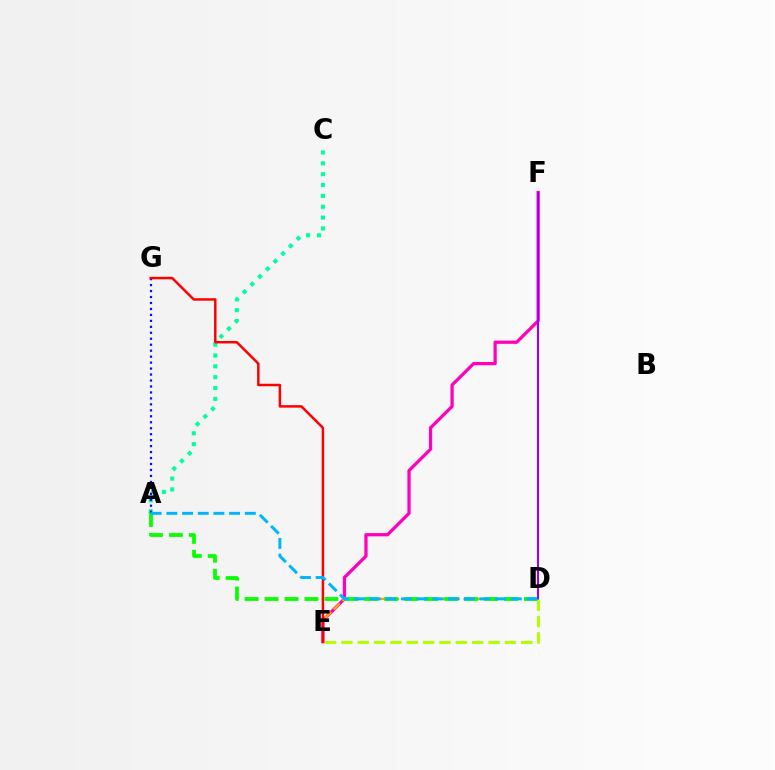{('A', 'C'): [{'color': '#00ff9d', 'line_style': 'dotted', 'thickness': 2.95}], ('A', 'G'): [{'color': '#0010ff', 'line_style': 'dotted', 'thickness': 1.62}], ('E', 'F'): [{'color': '#ff00bd', 'line_style': 'solid', 'thickness': 2.34}], ('D', 'E'): [{'color': '#ffa500', 'line_style': 'dashed', 'thickness': 1.66}, {'color': '#b3ff00', 'line_style': 'dashed', 'thickness': 2.22}], ('E', 'G'): [{'color': '#ff0000', 'line_style': 'solid', 'thickness': 1.79}], ('A', 'D'): [{'color': '#08ff00', 'line_style': 'dashed', 'thickness': 2.71}, {'color': '#00b5ff', 'line_style': 'dashed', 'thickness': 2.13}], ('D', 'F'): [{'color': '#9b00ff', 'line_style': 'solid', 'thickness': 1.5}]}